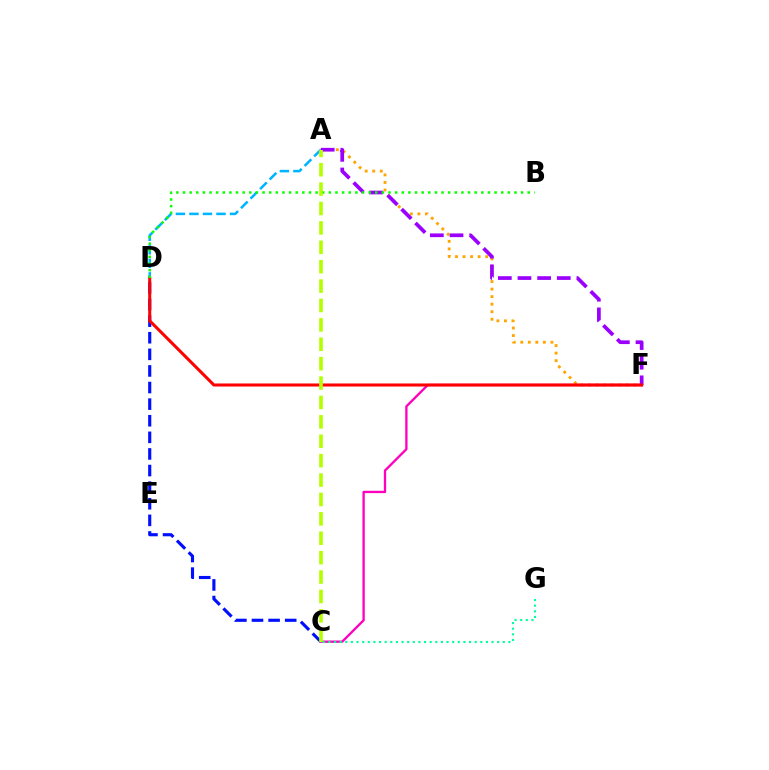{('C', 'D'): [{'color': '#0010ff', 'line_style': 'dashed', 'thickness': 2.26}], ('A', 'F'): [{'color': '#ffa500', 'line_style': 'dotted', 'thickness': 2.05}, {'color': '#9b00ff', 'line_style': 'dashed', 'thickness': 2.67}], ('A', 'D'): [{'color': '#00b5ff', 'line_style': 'dashed', 'thickness': 1.84}], ('C', 'F'): [{'color': '#ff00bd', 'line_style': 'solid', 'thickness': 1.67}], ('D', 'F'): [{'color': '#ff0000', 'line_style': 'solid', 'thickness': 2.19}], ('B', 'D'): [{'color': '#08ff00', 'line_style': 'dotted', 'thickness': 1.8}], ('A', 'C'): [{'color': '#b3ff00', 'line_style': 'dashed', 'thickness': 2.64}], ('C', 'G'): [{'color': '#00ff9d', 'line_style': 'dotted', 'thickness': 1.53}]}